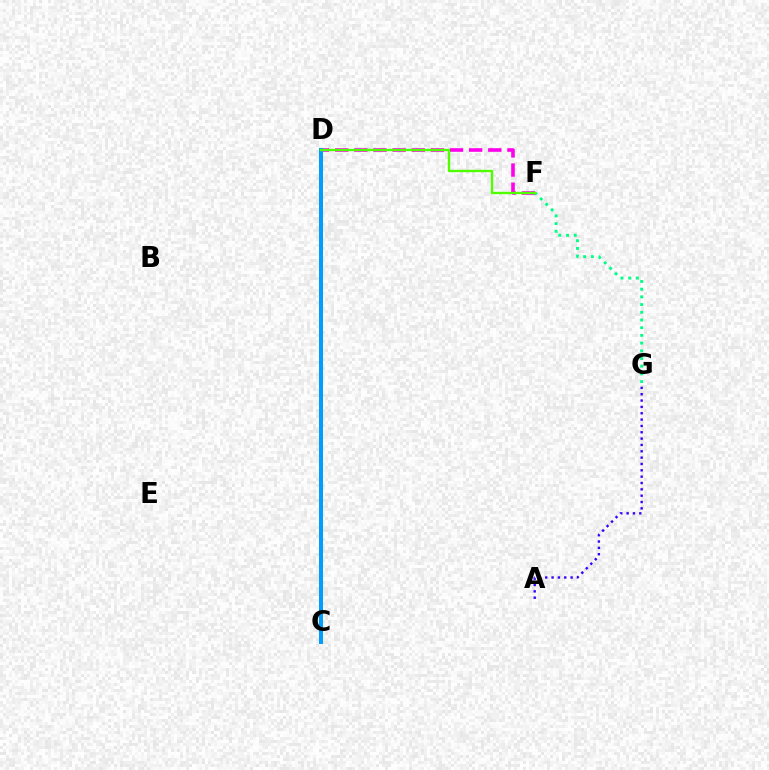{('D', 'F'): [{'color': '#ff00ed', 'line_style': 'dashed', 'thickness': 2.6}, {'color': '#4fff00', 'line_style': 'solid', 'thickness': 1.72}], ('C', 'D'): [{'color': '#ffd500', 'line_style': 'dashed', 'thickness': 2.96}, {'color': '#ff0000', 'line_style': 'solid', 'thickness': 2.82}, {'color': '#009eff', 'line_style': 'solid', 'thickness': 2.87}], ('A', 'G'): [{'color': '#3700ff', 'line_style': 'dotted', 'thickness': 1.72}], ('F', 'G'): [{'color': '#00ff86', 'line_style': 'dotted', 'thickness': 2.09}]}